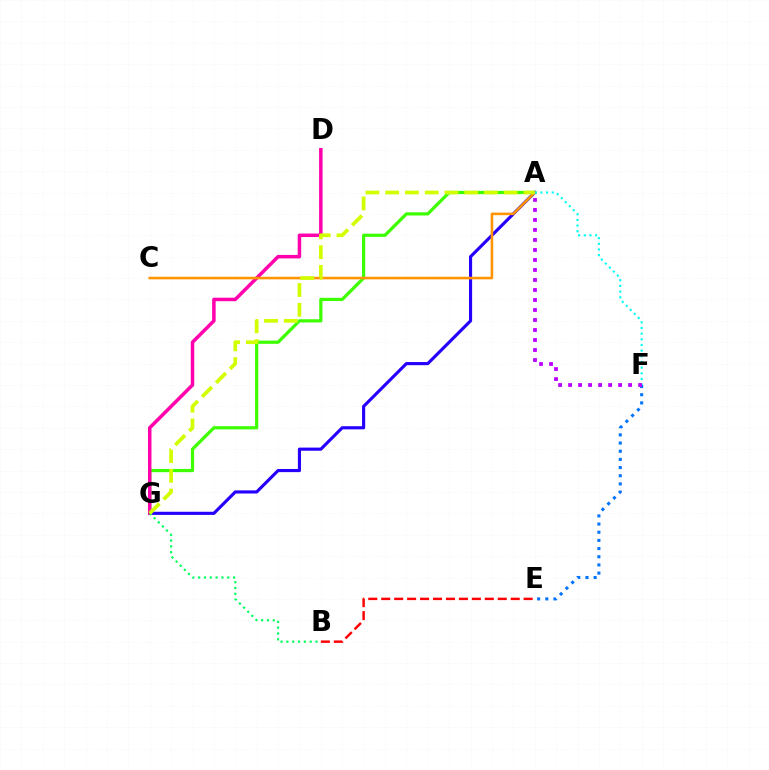{('A', 'G'): [{'color': '#3dff00', 'line_style': 'solid', 'thickness': 2.31}, {'color': '#2500ff', 'line_style': 'solid', 'thickness': 2.26}, {'color': '#d1ff00', 'line_style': 'dashed', 'thickness': 2.68}], ('D', 'G'): [{'color': '#ff00ac', 'line_style': 'solid', 'thickness': 2.52}], ('E', 'F'): [{'color': '#0074ff', 'line_style': 'dotted', 'thickness': 2.22}], ('B', 'E'): [{'color': '#ff0000', 'line_style': 'dashed', 'thickness': 1.76}], ('A', 'C'): [{'color': '#ff9400', 'line_style': 'solid', 'thickness': 1.85}], ('B', 'G'): [{'color': '#00ff5c', 'line_style': 'dotted', 'thickness': 1.58}], ('A', 'F'): [{'color': '#00fff6', 'line_style': 'dotted', 'thickness': 1.54}, {'color': '#b900ff', 'line_style': 'dotted', 'thickness': 2.72}]}